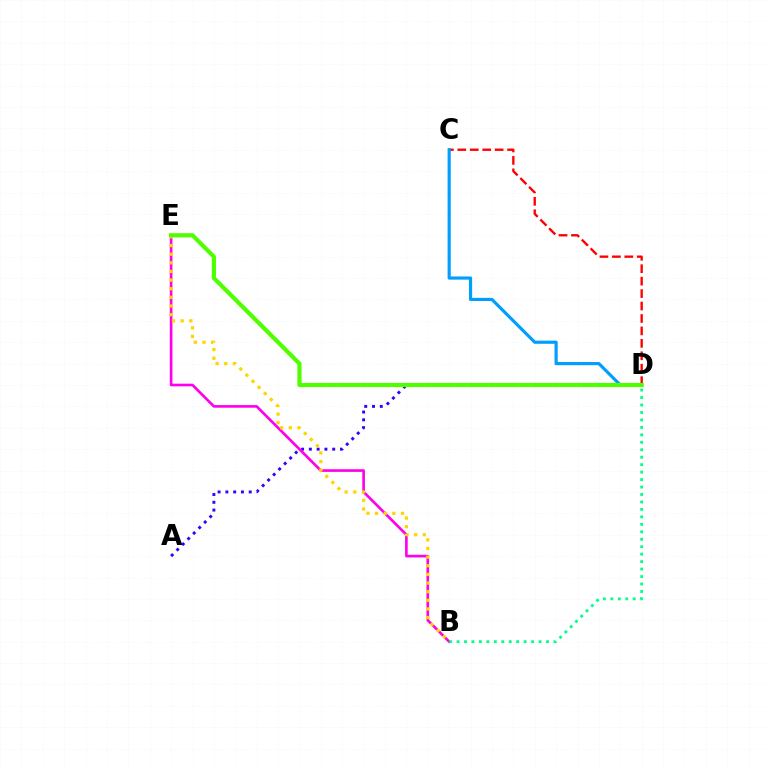{('A', 'D'): [{'color': '#3700ff', 'line_style': 'dotted', 'thickness': 2.11}], ('B', 'E'): [{'color': '#ff00ed', 'line_style': 'solid', 'thickness': 1.92}, {'color': '#ffd500', 'line_style': 'dotted', 'thickness': 2.35}], ('C', 'D'): [{'color': '#ff0000', 'line_style': 'dashed', 'thickness': 1.69}, {'color': '#009eff', 'line_style': 'solid', 'thickness': 2.28}], ('D', 'E'): [{'color': '#4fff00', 'line_style': 'solid', 'thickness': 2.99}], ('B', 'D'): [{'color': '#00ff86', 'line_style': 'dotted', 'thickness': 2.03}]}